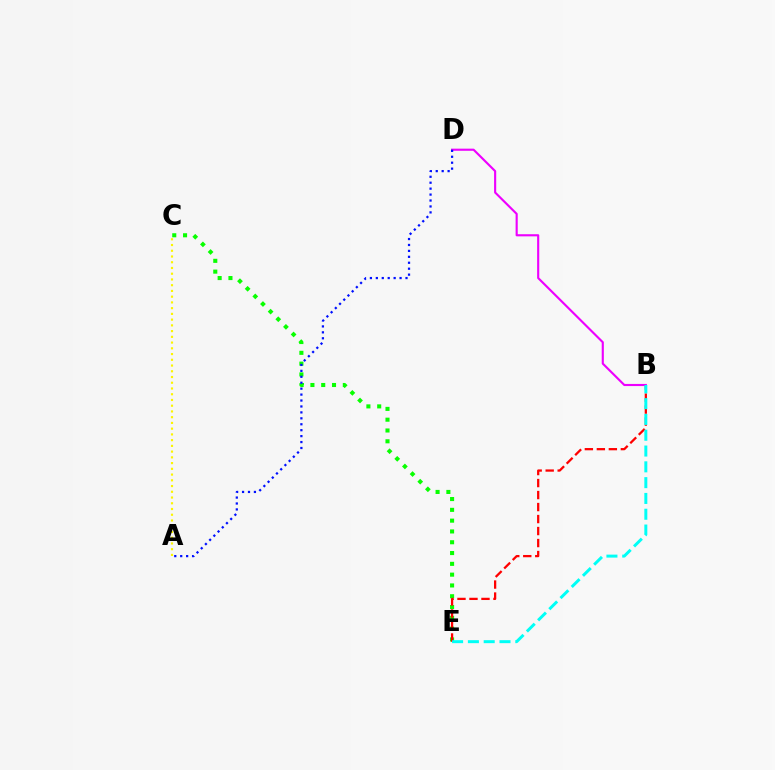{('C', 'E'): [{'color': '#08ff00', 'line_style': 'dotted', 'thickness': 2.93}], ('B', 'D'): [{'color': '#ee00ff', 'line_style': 'solid', 'thickness': 1.53}], ('A', 'C'): [{'color': '#fcf500', 'line_style': 'dotted', 'thickness': 1.56}], ('A', 'D'): [{'color': '#0010ff', 'line_style': 'dotted', 'thickness': 1.61}], ('B', 'E'): [{'color': '#ff0000', 'line_style': 'dashed', 'thickness': 1.63}, {'color': '#00fff6', 'line_style': 'dashed', 'thickness': 2.15}]}